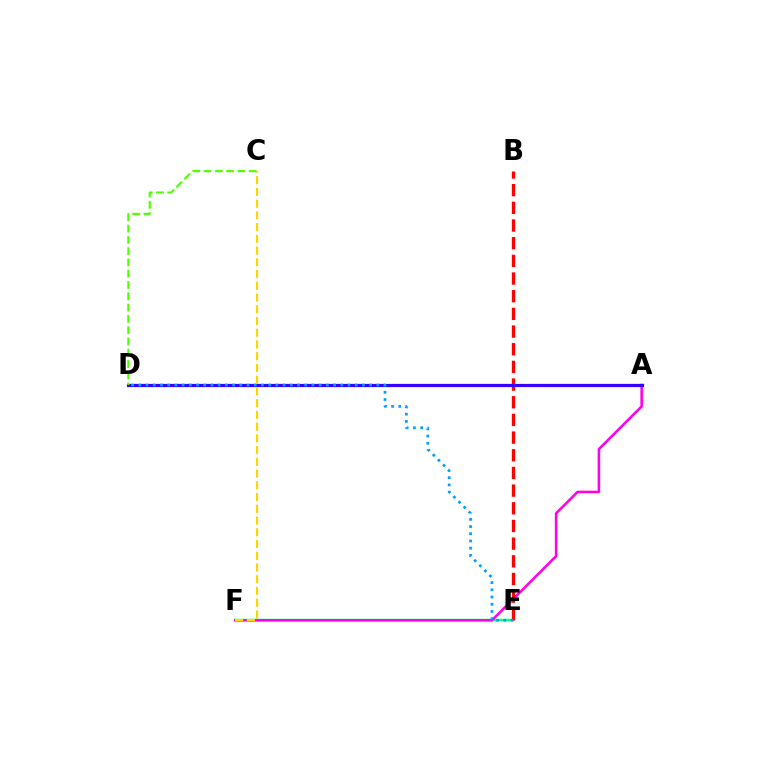{('E', 'F'): [{'color': '#00ff86', 'line_style': 'solid', 'thickness': 1.74}], ('A', 'F'): [{'color': '#ff00ed', 'line_style': 'solid', 'thickness': 1.85}], ('B', 'E'): [{'color': '#ff0000', 'line_style': 'dashed', 'thickness': 2.4}], ('A', 'D'): [{'color': '#3700ff', 'line_style': 'solid', 'thickness': 2.32}], ('D', 'E'): [{'color': '#009eff', 'line_style': 'dotted', 'thickness': 1.96}], ('C', 'F'): [{'color': '#ffd500', 'line_style': 'dashed', 'thickness': 1.59}], ('C', 'D'): [{'color': '#4fff00', 'line_style': 'dashed', 'thickness': 1.53}]}